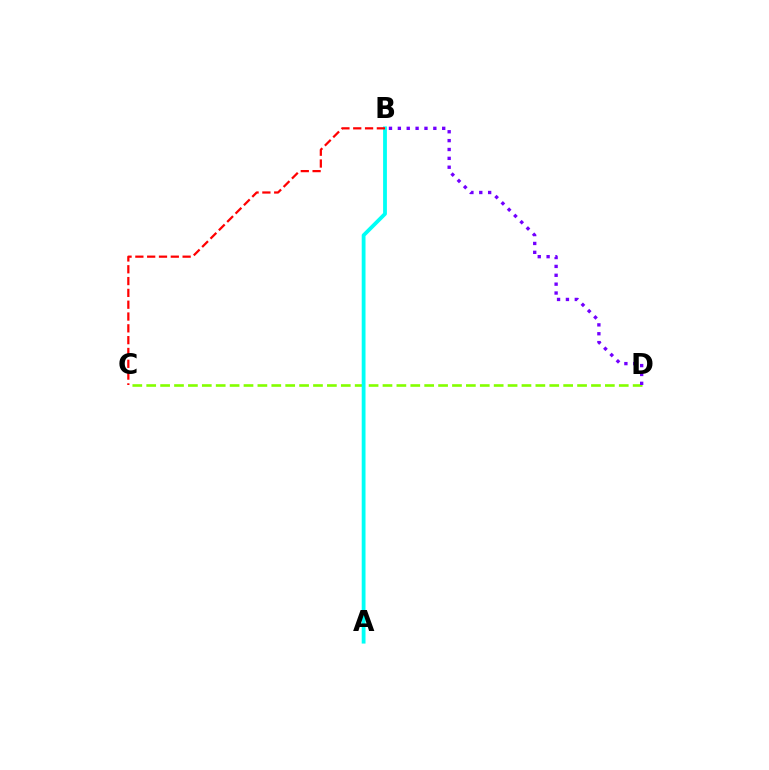{('C', 'D'): [{'color': '#84ff00', 'line_style': 'dashed', 'thickness': 1.89}], ('A', 'B'): [{'color': '#00fff6', 'line_style': 'solid', 'thickness': 2.73}], ('B', 'C'): [{'color': '#ff0000', 'line_style': 'dashed', 'thickness': 1.61}], ('B', 'D'): [{'color': '#7200ff', 'line_style': 'dotted', 'thickness': 2.41}]}